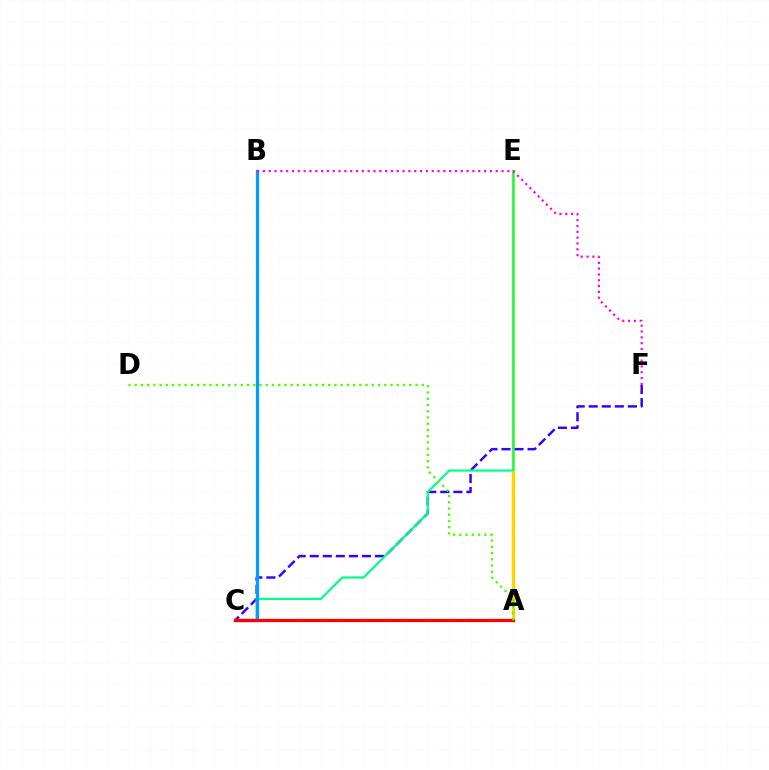{('A', 'E'): [{'color': '#ffd500', 'line_style': 'solid', 'thickness': 2.41}], ('C', 'F'): [{'color': '#3700ff', 'line_style': 'dashed', 'thickness': 1.77}], ('C', 'E'): [{'color': '#00ff86', 'line_style': 'solid', 'thickness': 1.58}], ('B', 'C'): [{'color': '#009eff', 'line_style': 'solid', 'thickness': 2.34}], ('A', 'C'): [{'color': '#ff0000', 'line_style': 'solid', 'thickness': 2.34}], ('A', 'D'): [{'color': '#4fff00', 'line_style': 'dotted', 'thickness': 1.7}], ('B', 'F'): [{'color': '#ff00ed', 'line_style': 'dotted', 'thickness': 1.58}]}